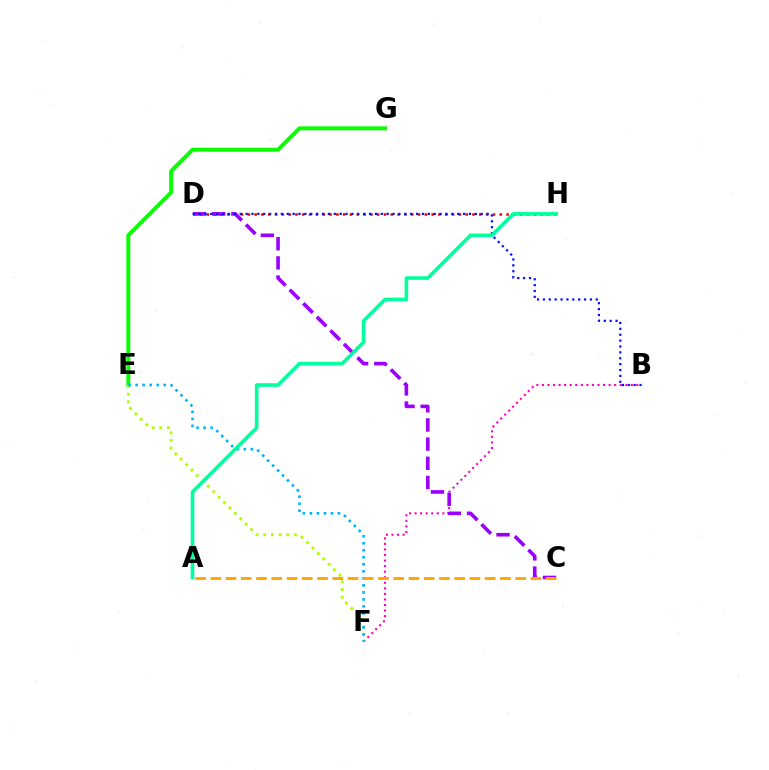{('E', 'G'): [{'color': '#08ff00', 'line_style': 'solid', 'thickness': 2.83}], ('D', 'H'): [{'color': '#ff0000', 'line_style': 'dotted', 'thickness': 1.85}], ('B', 'F'): [{'color': '#ff00bd', 'line_style': 'dotted', 'thickness': 1.51}], ('E', 'F'): [{'color': '#b3ff00', 'line_style': 'dotted', 'thickness': 2.08}, {'color': '#00b5ff', 'line_style': 'dotted', 'thickness': 1.91}], ('C', 'D'): [{'color': '#9b00ff', 'line_style': 'dashed', 'thickness': 2.6}], ('B', 'D'): [{'color': '#0010ff', 'line_style': 'dotted', 'thickness': 1.6}], ('A', 'C'): [{'color': '#ffa500', 'line_style': 'dashed', 'thickness': 2.07}], ('A', 'H'): [{'color': '#00ff9d', 'line_style': 'solid', 'thickness': 2.6}]}